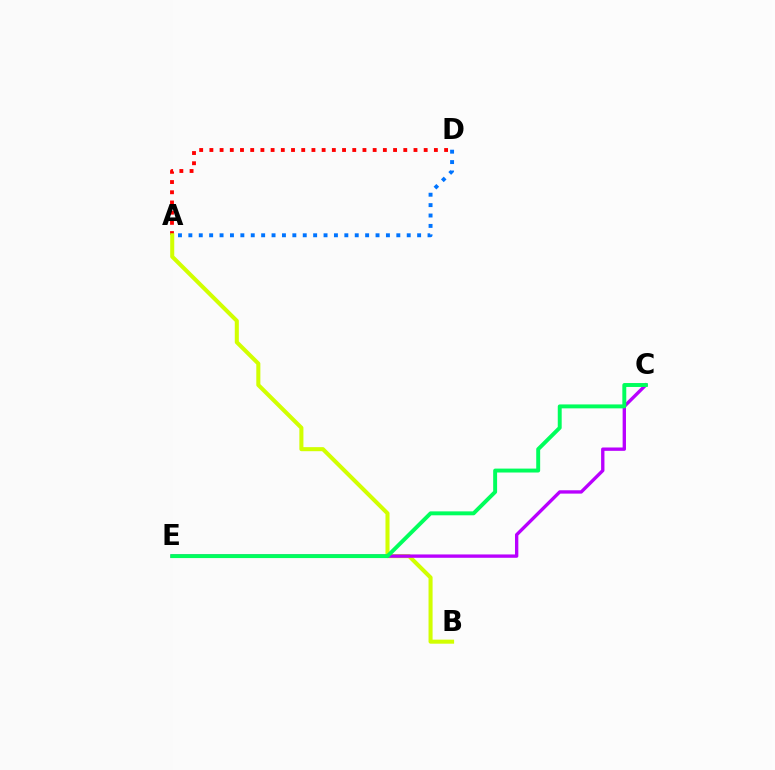{('A', 'D'): [{'color': '#ff0000', 'line_style': 'dotted', 'thickness': 2.77}, {'color': '#0074ff', 'line_style': 'dotted', 'thickness': 2.83}], ('A', 'B'): [{'color': '#d1ff00', 'line_style': 'solid', 'thickness': 2.92}], ('C', 'E'): [{'color': '#b900ff', 'line_style': 'solid', 'thickness': 2.41}, {'color': '#00ff5c', 'line_style': 'solid', 'thickness': 2.83}]}